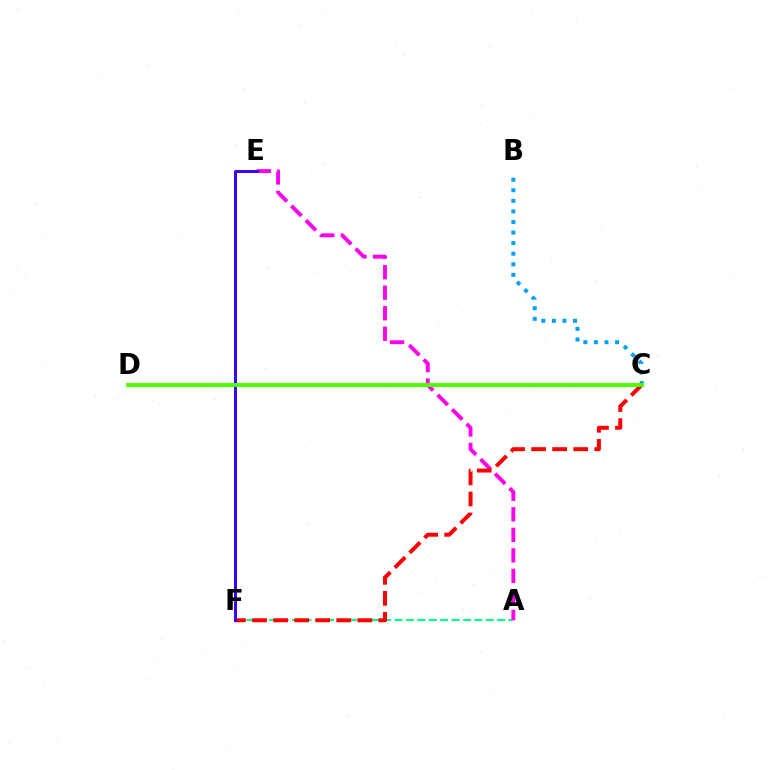{('C', 'D'): [{'color': '#ffd500', 'line_style': 'dotted', 'thickness': 1.74}, {'color': '#4fff00', 'line_style': 'solid', 'thickness': 2.8}], ('A', 'F'): [{'color': '#00ff86', 'line_style': 'dashed', 'thickness': 1.55}], ('A', 'E'): [{'color': '#ff00ed', 'line_style': 'dashed', 'thickness': 2.79}], ('B', 'C'): [{'color': '#009eff', 'line_style': 'dotted', 'thickness': 2.87}], ('C', 'F'): [{'color': '#ff0000', 'line_style': 'dashed', 'thickness': 2.86}], ('E', 'F'): [{'color': '#3700ff', 'line_style': 'solid', 'thickness': 2.13}]}